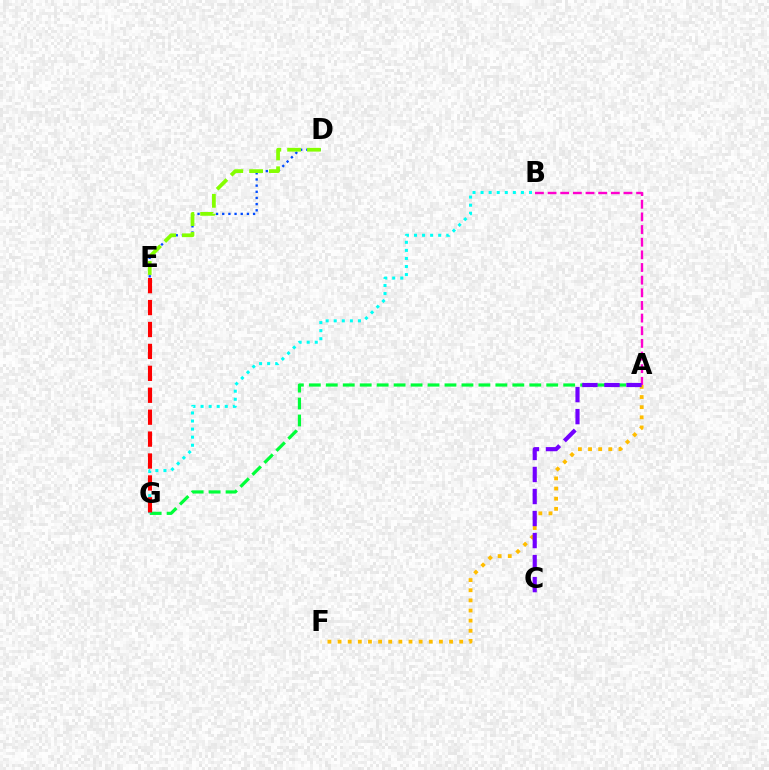{('A', 'G'): [{'color': '#00ff39', 'line_style': 'dashed', 'thickness': 2.3}], ('A', 'F'): [{'color': '#ffbd00', 'line_style': 'dotted', 'thickness': 2.75}], ('D', 'E'): [{'color': '#004bff', 'line_style': 'dotted', 'thickness': 1.68}, {'color': '#84ff00', 'line_style': 'dashed', 'thickness': 2.69}], ('A', 'B'): [{'color': '#ff00cf', 'line_style': 'dashed', 'thickness': 1.72}], ('B', 'G'): [{'color': '#00fff6', 'line_style': 'dotted', 'thickness': 2.19}], ('E', 'G'): [{'color': '#ff0000', 'line_style': 'dashed', 'thickness': 2.98}], ('A', 'C'): [{'color': '#7200ff', 'line_style': 'dashed', 'thickness': 2.99}]}